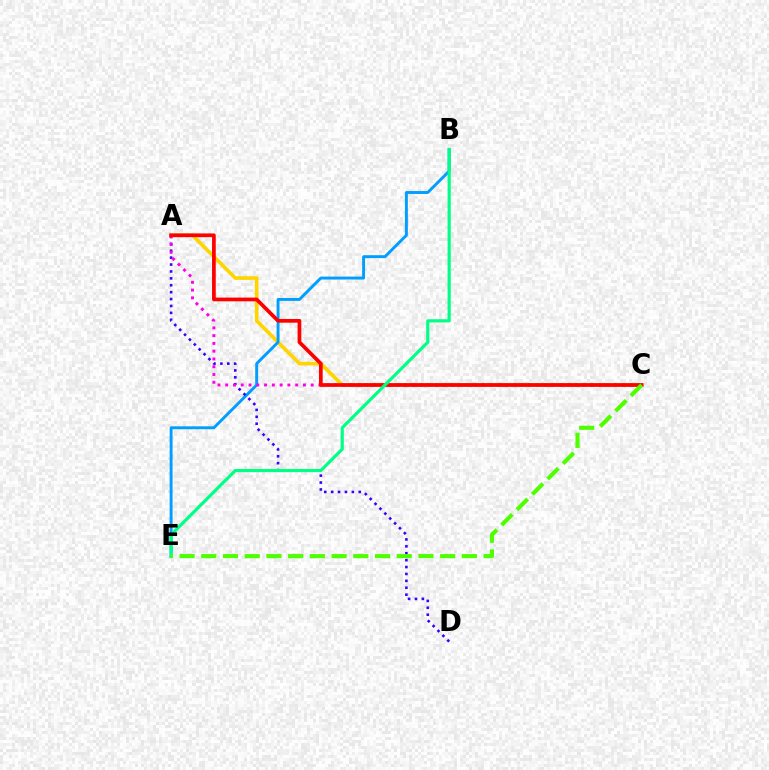{('A', 'C'): [{'color': '#ffd500', 'line_style': 'solid', 'thickness': 2.61}, {'color': '#ff00ed', 'line_style': 'dotted', 'thickness': 2.11}, {'color': '#ff0000', 'line_style': 'solid', 'thickness': 2.67}], ('B', 'E'): [{'color': '#009eff', 'line_style': 'solid', 'thickness': 2.1}, {'color': '#00ff86', 'line_style': 'solid', 'thickness': 2.28}], ('A', 'D'): [{'color': '#3700ff', 'line_style': 'dotted', 'thickness': 1.88}], ('C', 'E'): [{'color': '#4fff00', 'line_style': 'dashed', 'thickness': 2.95}]}